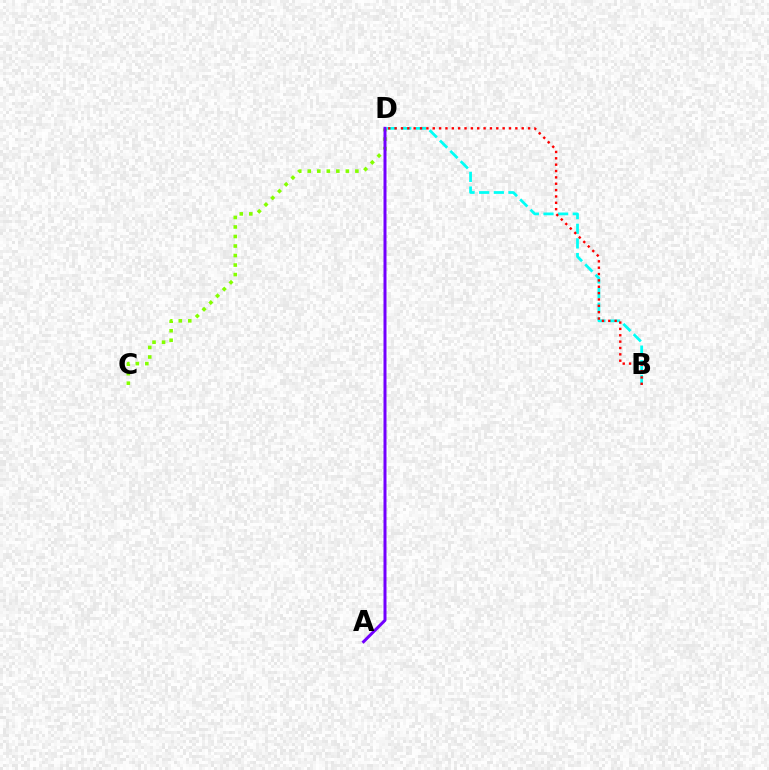{('B', 'D'): [{'color': '#00fff6', 'line_style': 'dashed', 'thickness': 1.99}, {'color': '#ff0000', 'line_style': 'dotted', 'thickness': 1.73}], ('C', 'D'): [{'color': '#84ff00', 'line_style': 'dotted', 'thickness': 2.59}], ('A', 'D'): [{'color': '#7200ff', 'line_style': 'solid', 'thickness': 2.16}]}